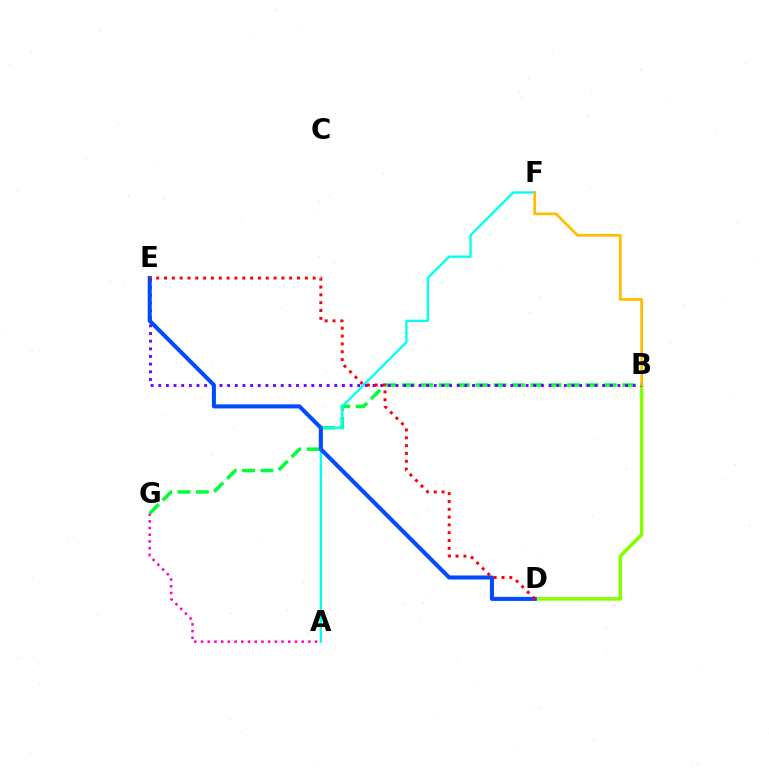{('B', 'D'): [{'color': '#84ff00', 'line_style': 'solid', 'thickness': 2.52}], ('A', 'G'): [{'color': '#ff00cf', 'line_style': 'dotted', 'thickness': 1.82}], ('B', 'G'): [{'color': '#00ff39', 'line_style': 'dashed', 'thickness': 2.49}], ('A', 'F'): [{'color': '#00fff6', 'line_style': 'solid', 'thickness': 1.67}], ('B', 'E'): [{'color': '#7200ff', 'line_style': 'dotted', 'thickness': 2.08}], ('D', 'E'): [{'color': '#004bff', 'line_style': 'solid', 'thickness': 2.92}, {'color': '#ff0000', 'line_style': 'dotted', 'thickness': 2.13}], ('B', 'F'): [{'color': '#ffbd00', 'line_style': 'solid', 'thickness': 1.97}]}